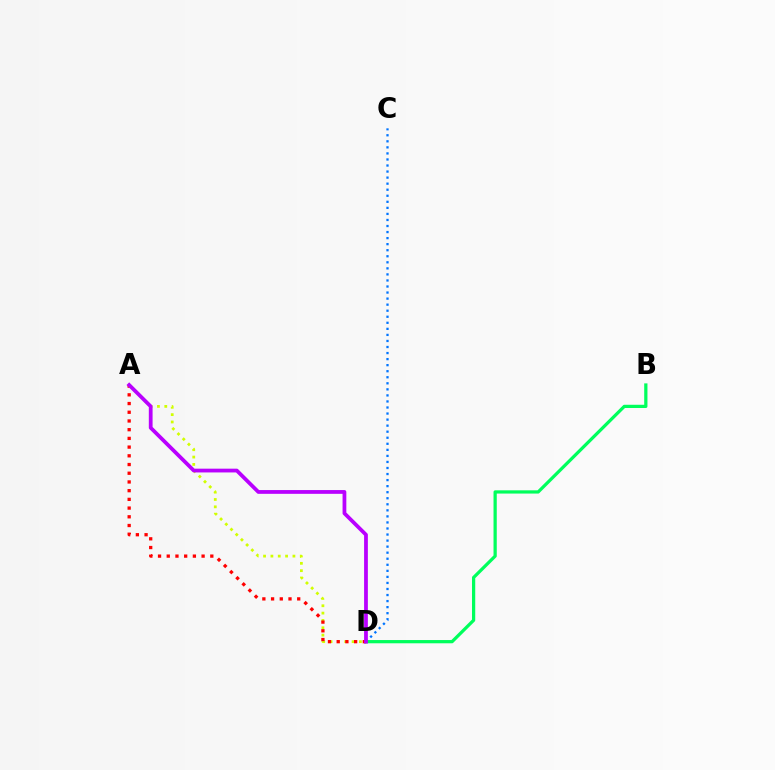{('C', 'D'): [{'color': '#0074ff', 'line_style': 'dotted', 'thickness': 1.64}], ('B', 'D'): [{'color': '#00ff5c', 'line_style': 'solid', 'thickness': 2.33}], ('A', 'D'): [{'color': '#d1ff00', 'line_style': 'dotted', 'thickness': 1.99}, {'color': '#ff0000', 'line_style': 'dotted', 'thickness': 2.37}, {'color': '#b900ff', 'line_style': 'solid', 'thickness': 2.71}]}